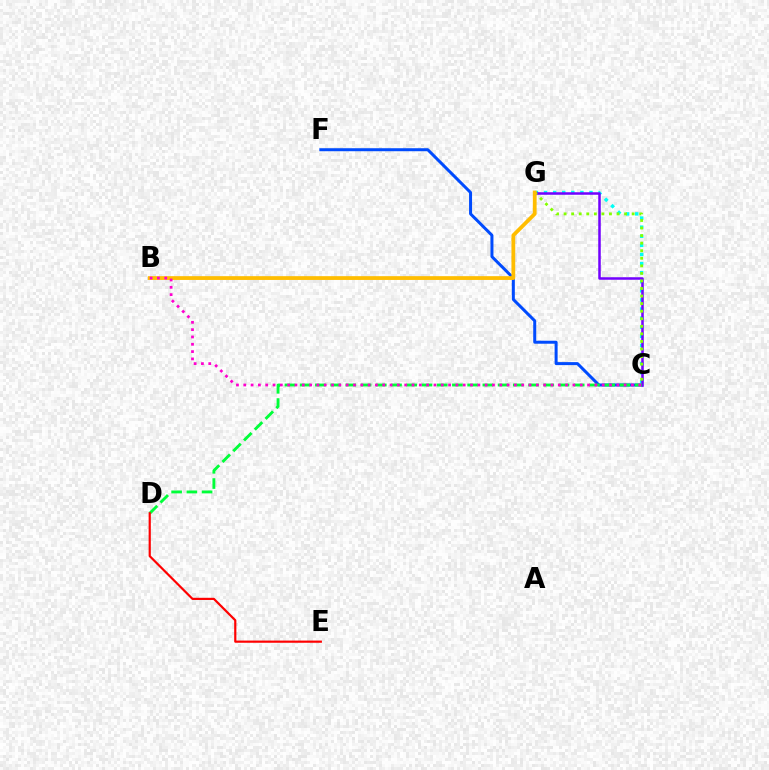{('C', 'F'): [{'color': '#004bff', 'line_style': 'solid', 'thickness': 2.16}], ('C', 'G'): [{'color': '#00fff6', 'line_style': 'dotted', 'thickness': 2.47}, {'color': '#7200ff', 'line_style': 'solid', 'thickness': 1.81}, {'color': '#84ff00', 'line_style': 'dotted', 'thickness': 2.05}], ('C', 'D'): [{'color': '#00ff39', 'line_style': 'dashed', 'thickness': 2.07}], ('B', 'G'): [{'color': '#ffbd00', 'line_style': 'solid', 'thickness': 2.72}], ('B', 'C'): [{'color': '#ff00cf', 'line_style': 'dotted', 'thickness': 1.99}], ('D', 'E'): [{'color': '#ff0000', 'line_style': 'solid', 'thickness': 1.57}]}